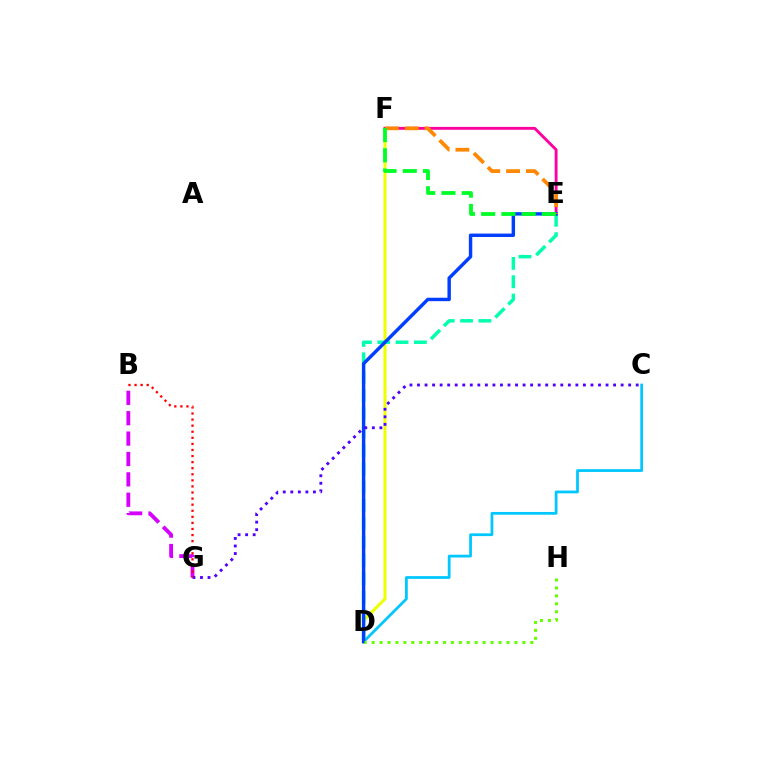{('B', 'G'): [{'color': '#d600ff', 'line_style': 'dashed', 'thickness': 2.77}, {'color': '#ff0000', 'line_style': 'dotted', 'thickness': 1.65}], ('C', 'D'): [{'color': '#00c7ff', 'line_style': 'solid', 'thickness': 1.99}], ('D', 'F'): [{'color': '#eeff00', 'line_style': 'solid', 'thickness': 2.2}], ('D', 'E'): [{'color': '#00ffaf', 'line_style': 'dashed', 'thickness': 2.49}, {'color': '#003fff', 'line_style': 'solid', 'thickness': 2.46}], ('E', 'F'): [{'color': '#ff00a0', 'line_style': 'solid', 'thickness': 2.07}, {'color': '#ff8800', 'line_style': 'dashed', 'thickness': 2.69}, {'color': '#00ff27', 'line_style': 'dashed', 'thickness': 2.75}], ('C', 'G'): [{'color': '#4f00ff', 'line_style': 'dotted', 'thickness': 2.05}], ('D', 'H'): [{'color': '#66ff00', 'line_style': 'dotted', 'thickness': 2.15}]}